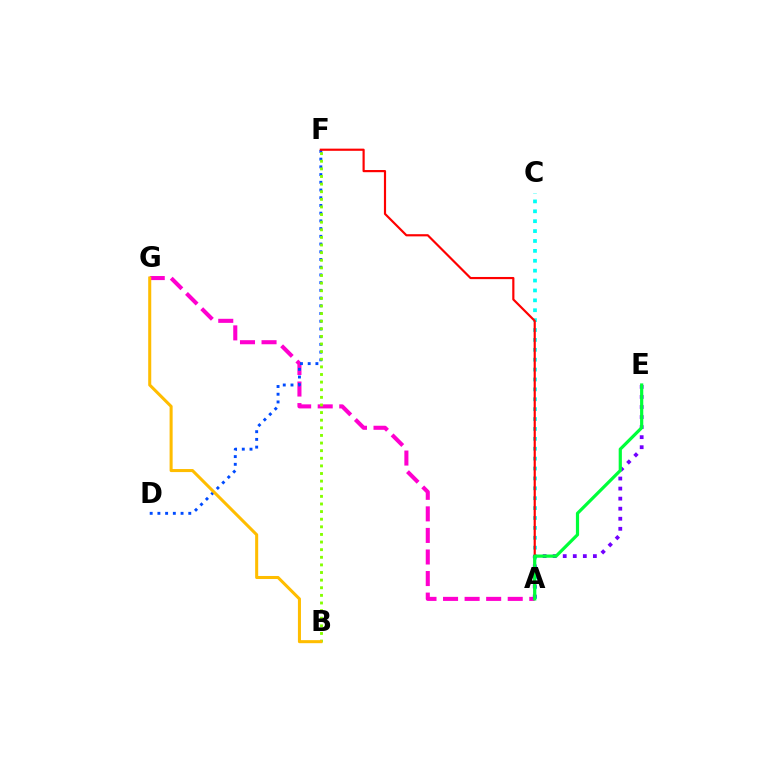{('A', 'C'): [{'color': '#00fff6', 'line_style': 'dotted', 'thickness': 2.69}], ('A', 'G'): [{'color': '#ff00cf', 'line_style': 'dashed', 'thickness': 2.93}], ('A', 'E'): [{'color': '#7200ff', 'line_style': 'dotted', 'thickness': 2.73}, {'color': '#00ff39', 'line_style': 'solid', 'thickness': 2.3}], ('D', 'F'): [{'color': '#004bff', 'line_style': 'dotted', 'thickness': 2.1}], ('B', 'F'): [{'color': '#84ff00', 'line_style': 'dotted', 'thickness': 2.07}], ('A', 'F'): [{'color': '#ff0000', 'line_style': 'solid', 'thickness': 1.57}], ('B', 'G'): [{'color': '#ffbd00', 'line_style': 'solid', 'thickness': 2.19}]}